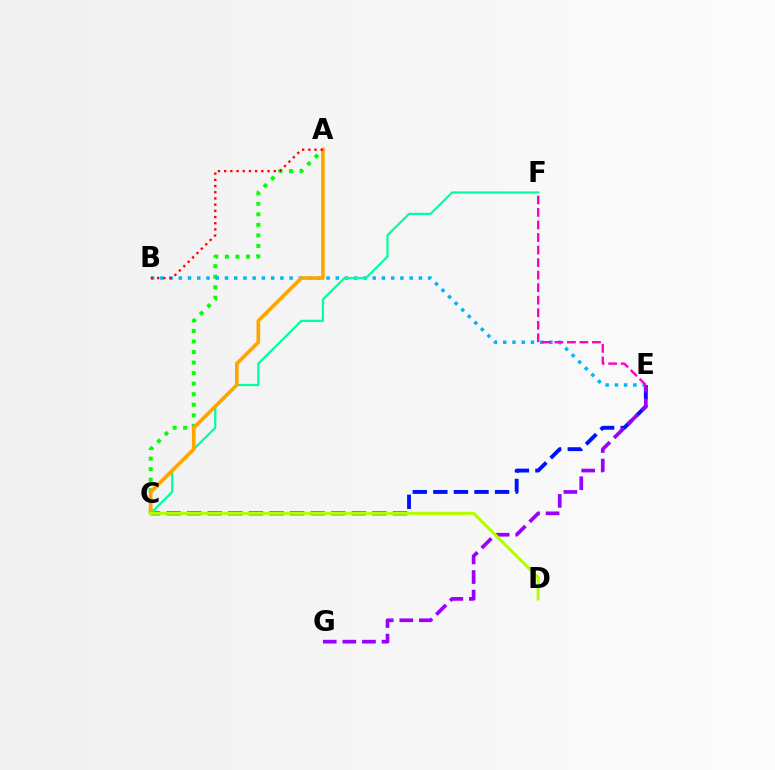{('A', 'C'): [{'color': '#08ff00', 'line_style': 'dotted', 'thickness': 2.86}, {'color': '#ffa500', 'line_style': 'solid', 'thickness': 2.63}], ('C', 'E'): [{'color': '#0010ff', 'line_style': 'dashed', 'thickness': 2.8}], ('B', 'E'): [{'color': '#00b5ff', 'line_style': 'dotted', 'thickness': 2.51}], ('C', 'F'): [{'color': '#00ff9d', 'line_style': 'solid', 'thickness': 1.6}], ('E', 'G'): [{'color': '#9b00ff', 'line_style': 'dashed', 'thickness': 2.66}], ('E', 'F'): [{'color': '#ff00bd', 'line_style': 'dashed', 'thickness': 1.7}], ('A', 'B'): [{'color': '#ff0000', 'line_style': 'dotted', 'thickness': 1.68}], ('C', 'D'): [{'color': '#b3ff00', 'line_style': 'solid', 'thickness': 2.25}]}